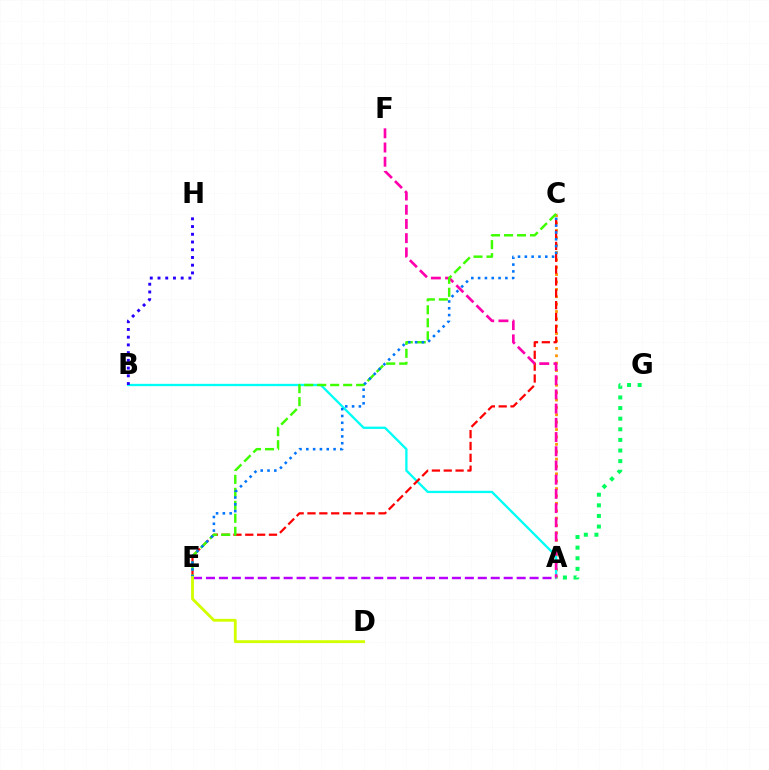{('A', 'C'): [{'color': '#ff9400', 'line_style': 'dotted', 'thickness': 2.0}], ('A', 'B'): [{'color': '#00fff6', 'line_style': 'solid', 'thickness': 1.67}], ('A', 'E'): [{'color': '#b900ff', 'line_style': 'dashed', 'thickness': 1.76}], ('B', 'H'): [{'color': '#2500ff', 'line_style': 'dotted', 'thickness': 2.1}], ('C', 'E'): [{'color': '#ff0000', 'line_style': 'dashed', 'thickness': 1.61}, {'color': '#3dff00', 'line_style': 'dashed', 'thickness': 1.76}, {'color': '#0074ff', 'line_style': 'dotted', 'thickness': 1.85}], ('A', 'G'): [{'color': '#00ff5c', 'line_style': 'dotted', 'thickness': 2.88}], ('A', 'F'): [{'color': '#ff00ac', 'line_style': 'dashed', 'thickness': 1.93}], ('D', 'E'): [{'color': '#d1ff00', 'line_style': 'solid', 'thickness': 2.05}]}